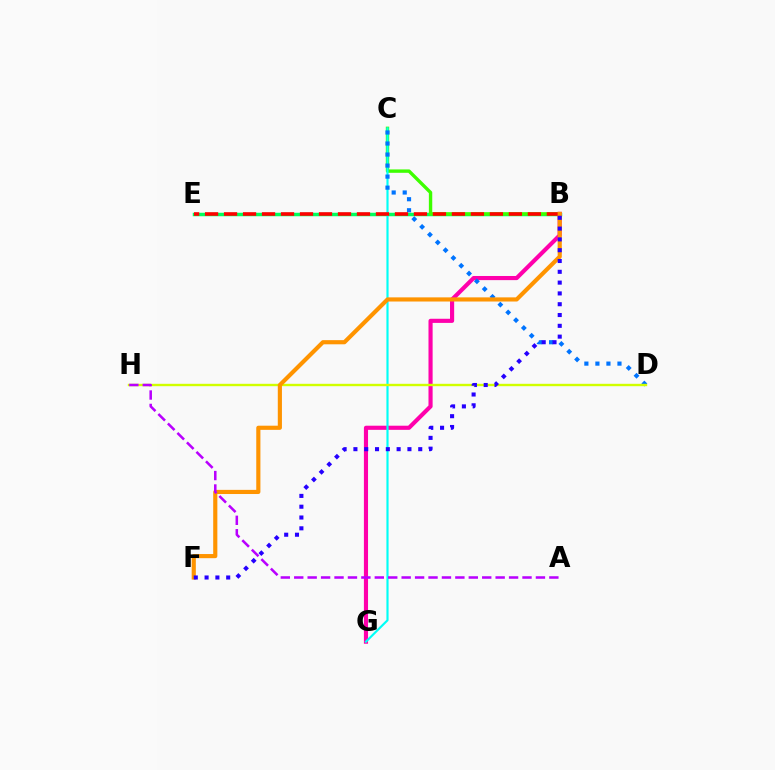{('B', 'E'): [{'color': '#00ff5c', 'line_style': 'solid', 'thickness': 2.51}, {'color': '#ff0000', 'line_style': 'dashed', 'thickness': 2.58}], ('B', 'C'): [{'color': '#3dff00', 'line_style': 'solid', 'thickness': 2.44}], ('B', 'G'): [{'color': '#ff00ac', 'line_style': 'solid', 'thickness': 2.98}], ('C', 'G'): [{'color': '#00fff6', 'line_style': 'solid', 'thickness': 1.55}], ('C', 'D'): [{'color': '#0074ff', 'line_style': 'dotted', 'thickness': 3.0}], ('D', 'H'): [{'color': '#d1ff00', 'line_style': 'solid', 'thickness': 1.72}], ('B', 'F'): [{'color': '#ff9400', 'line_style': 'solid', 'thickness': 2.99}, {'color': '#2500ff', 'line_style': 'dotted', 'thickness': 2.94}], ('A', 'H'): [{'color': '#b900ff', 'line_style': 'dashed', 'thickness': 1.82}]}